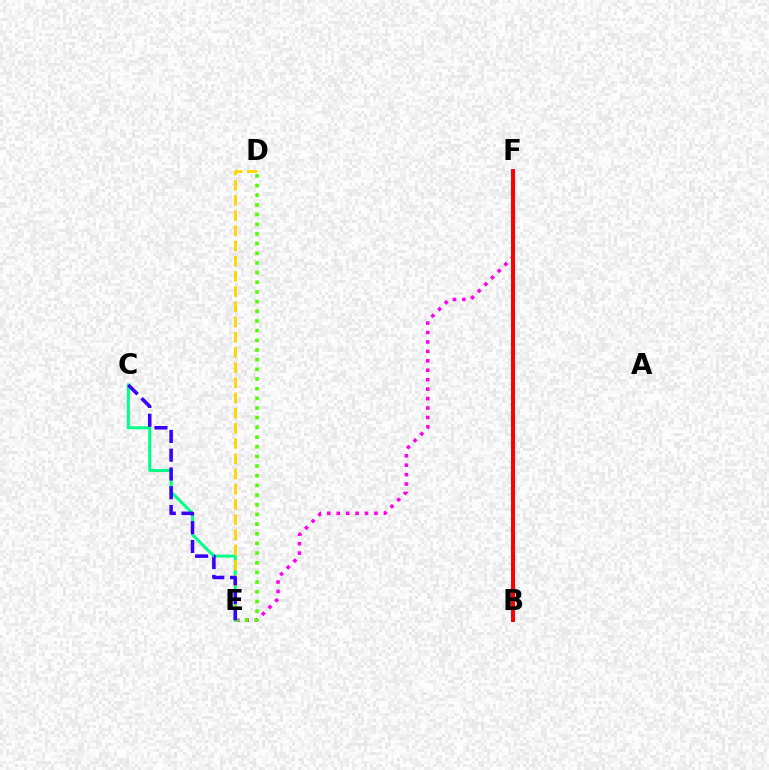{('E', 'F'): [{'color': '#ff00ed', 'line_style': 'dotted', 'thickness': 2.56}], ('B', 'F'): [{'color': '#009eff', 'line_style': 'solid', 'thickness': 2.28}, {'color': '#ff0000', 'line_style': 'solid', 'thickness': 2.84}], ('C', 'E'): [{'color': '#00ff86', 'line_style': 'solid', 'thickness': 2.16}, {'color': '#3700ff', 'line_style': 'dashed', 'thickness': 2.55}], ('D', 'E'): [{'color': '#ffd500', 'line_style': 'dashed', 'thickness': 2.06}, {'color': '#4fff00', 'line_style': 'dotted', 'thickness': 2.63}]}